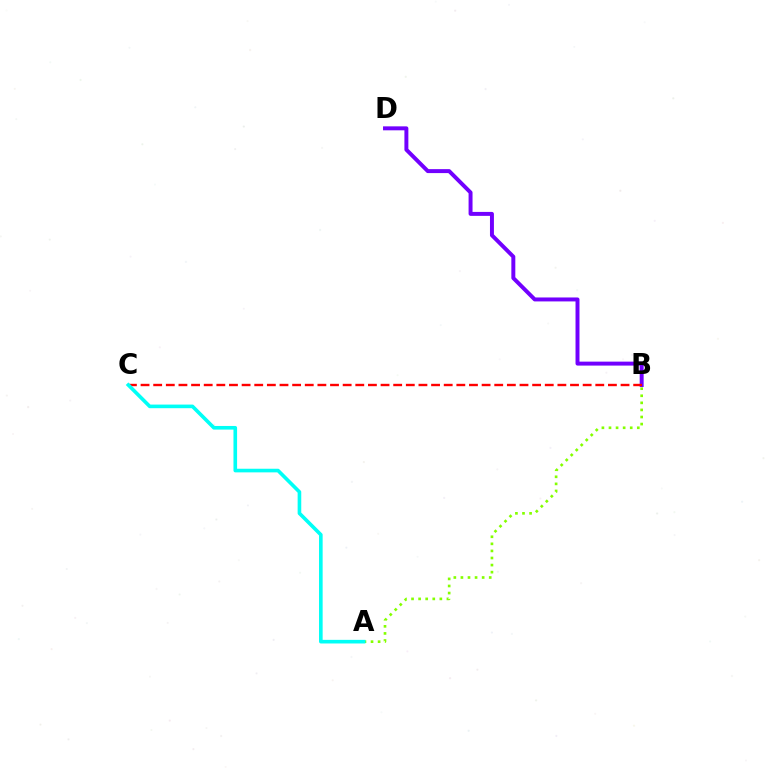{('A', 'B'): [{'color': '#84ff00', 'line_style': 'dotted', 'thickness': 1.92}], ('B', 'D'): [{'color': '#7200ff', 'line_style': 'solid', 'thickness': 2.85}], ('B', 'C'): [{'color': '#ff0000', 'line_style': 'dashed', 'thickness': 1.72}], ('A', 'C'): [{'color': '#00fff6', 'line_style': 'solid', 'thickness': 2.61}]}